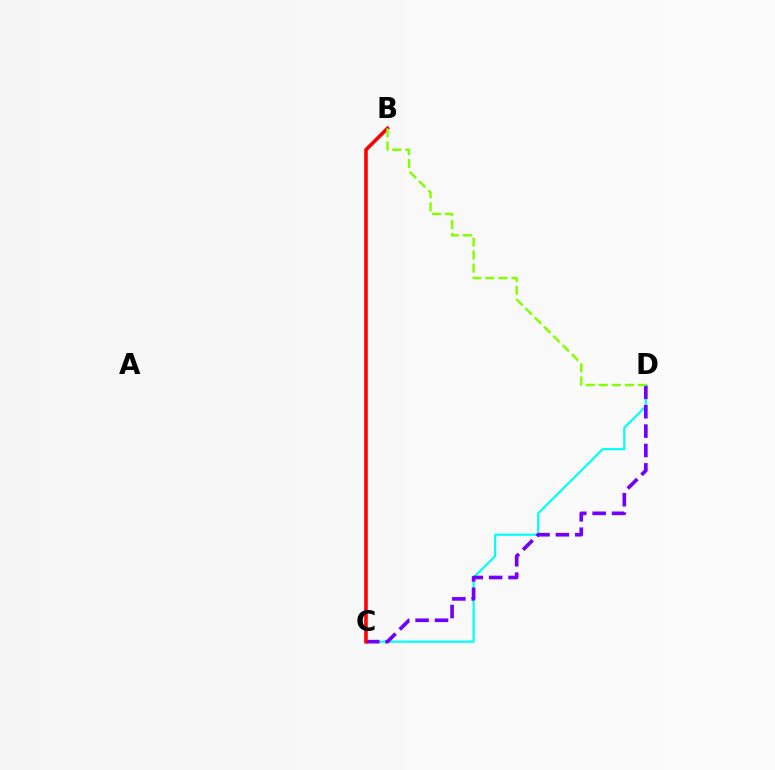{('C', 'D'): [{'color': '#00fff6', 'line_style': 'solid', 'thickness': 1.57}, {'color': '#7200ff', 'line_style': 'dashed', 'thickness': 2.63}], ('B', 'C'): [{'color': '#ff0000', 'line_style': 'solid', 'thickness': 2.58}], ('B', 'D'): [{'color': '#84ff00', 'line_style': 'dashed', 'thickness': 1.77}]}